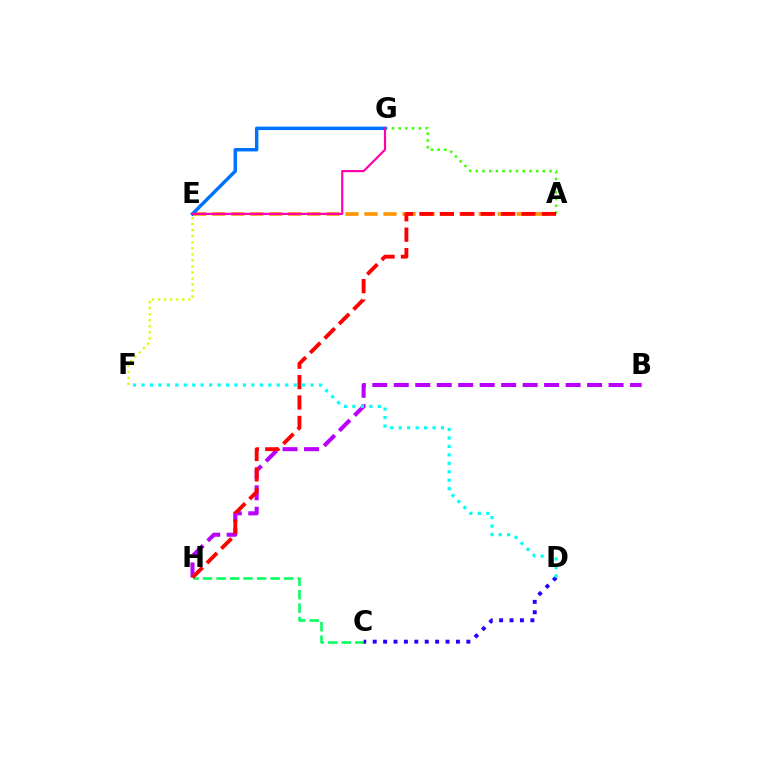{('A', 'E'): [{'color': '#ff9400', 'line_style': 'dashed', 'thickness': 2.59}], ('A', 'G'): [{'color': '#3dff00', 'line_style': 'dotted', 'thickness': 1.82}], ('E', 'G'): [{'color': '#0074ff', 'line_style': 'solid', 'thickness': 2.49}, {'color': '#ff00ac', 'line_style': 'solid', 'thickness': 1.56}], ('C', 'H'): [{'color': '#00ff5c', 'line_style': 'dashed', 'thickness': 1.84}], ('B', 'H'): [{'color': '#b900ff', 'line_style': 'dashed', 'thickness': 2.92}], ('C', 'D'): [{'color': '#2500ff', 'line_style': 'dotted', 'thickness': 2.83}], ('E', 'F'): [{'color': '#d1ff00', 'line_style': 'dotted', 'thickness': 1.64}], ('D', 'F'): [{'color': '#00fff6', 'line_style': 'dotted', 'thickness': 2.3}], ('A', 'H'): [{'color': '#ff0000', 'line_style': 'dashed', 'thickness': 2.77}]}